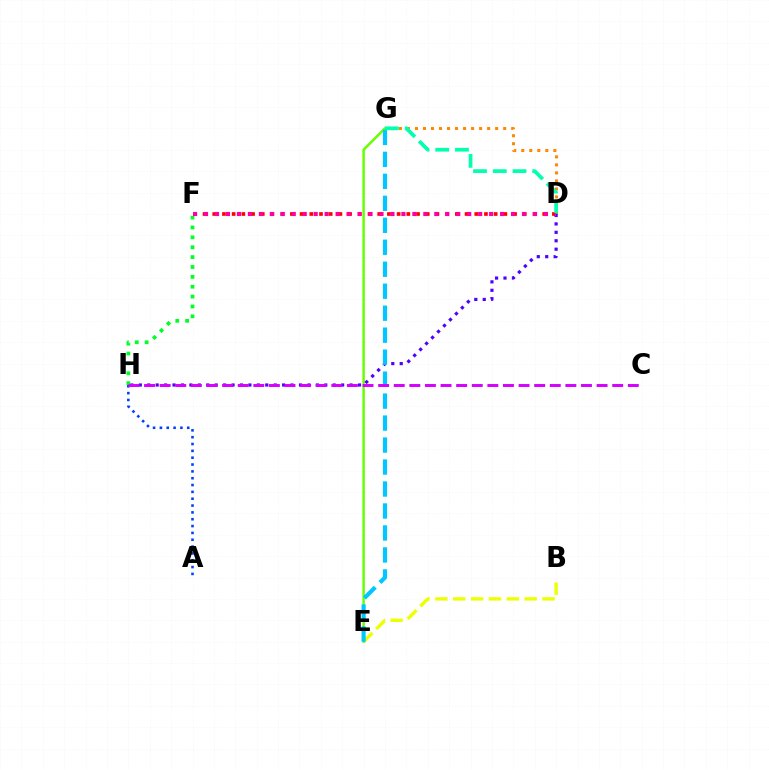{('A', 'H'): [{'color': '#003fff', 'line_style': 'dotted', 'thickness': 1.86}], ('F', 'H'): [{'color': '#00ff27', 'line_style': 'dotted', 'thickness': 2.68}], ('B', 'E'): [{'color': '#eeff00', 'line_style': 'dashed', 'thickness': 2.43}], ('D', 'G'): [{'color': '#ff8800', 'line_style': 'dotted', 'thickness': 2.18}, {'color': '#00ffaf', 'line_style': 'dashed', 'thickness': 2.68}], ('E', 'G'): [{'color': '#66ff00', 'line_style': 'solid', 'thickness': 1.77}, {'color': '#00c7ff', 'line_style': 'dashed', 'thickness': 2.99}], ('D', 'F'): [{'color': '#ff0000', 'line_style': 'dotted', 'thickness': 2.64}, {'color': '#ff00a0', 'line_style': 'dotted', 'thickness': 2.98}], ('D', 'H'): [{'color': '#4f00ff', 'line_style': 'dotted', 'thickness': 2.29}], ('C', 'H'): [{'color': '#d600ff', 'line_style': 'dashed', 'thickness': 2.12}]}